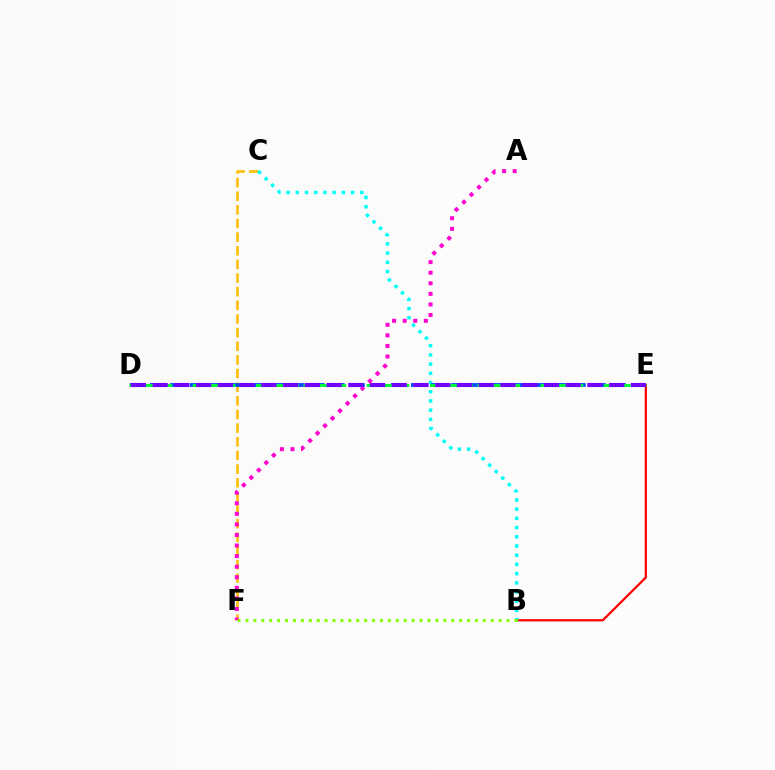{('B', 'E'): [{'color': '#ff0000', 'line_style': 'solid', 'thickness': 1.61}], ('C', 'F'): [{'color': '#ffbd00', 'line_style': 'dashed', 'thickness': 1.85}], ('B', 'C'): [{'color': '#00fff6', 'line_style': 'dotted', 'thickness': 2.5}], ('A', 'F'): [{'color': '#ff00cf', 'line_style': 'dotted', 'thickness': 2.87}], ('D', 'E'): [{'color': '#004bff', 'line_style': 'dashed', 'thickness': 2.73}, {'color': '#00ff39', 'line_style': 'dashed', 'thickness': 2.15}, {'color': '#7200ff', 'line_style': 'dashed', 'thickness': 2.95}], ('B', 'F'): [{'color': '#84ff00', 'line_style': 'dotted', 'thickness': 2.15}]}